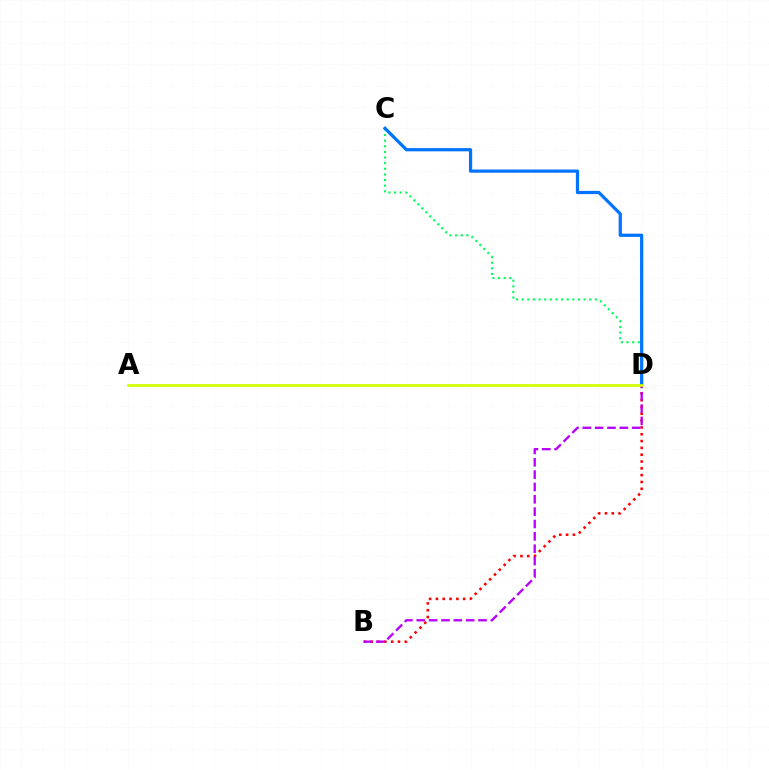{('C', 'D'): [{'color': '#00ff5c', 'line_style': 'dotted', 'thickness': 1.53}, {'color': '#0074ff', 'line_style': 'solid', 'thickness': 2.32}], ('B', 'D'): [{'color': '#ff0000', 'line_style': 'dotted', 'thickness': 1.85}, {'color': '#b900ff', 'line_style': 'dashed', 'thickness': 1.68}], ('A', 'D'): [{'color': '#d1ff00', 'line_style': 'solid', 'thickness': 1.94}]}